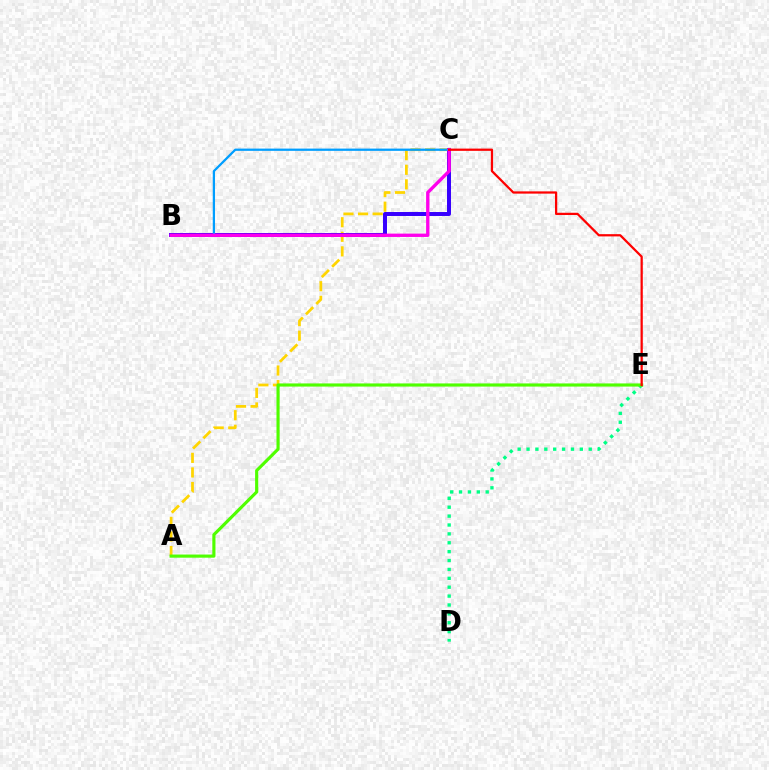{('A', 'C'): [{'color': '#ffd500', 'line_style': 'dashed', 'thickness': 1.98}], ('D', 'E'): [{'color': '#00ff86', 'line_style': 'dotted', 'thickness': 2.41}], ('B', 'C'): [{'color': '#3700ff', 'line_style': 'solid', 'thickness': 2.86}, {'color': '#009eff', 'line_style': 'solid', 'thickness': 1.63}, {'color': '#ff00ed', 'line_style': 'solid', 'thickness': 2.4}], ('A', 'E'): [{'color': '#4fff00', 'line_style': 'solid', 'thickness': 2.27}], ('C', 'E'): [{'color': '#ff0000', 'line_style': 'solid', 'thickness': 1.62}]}